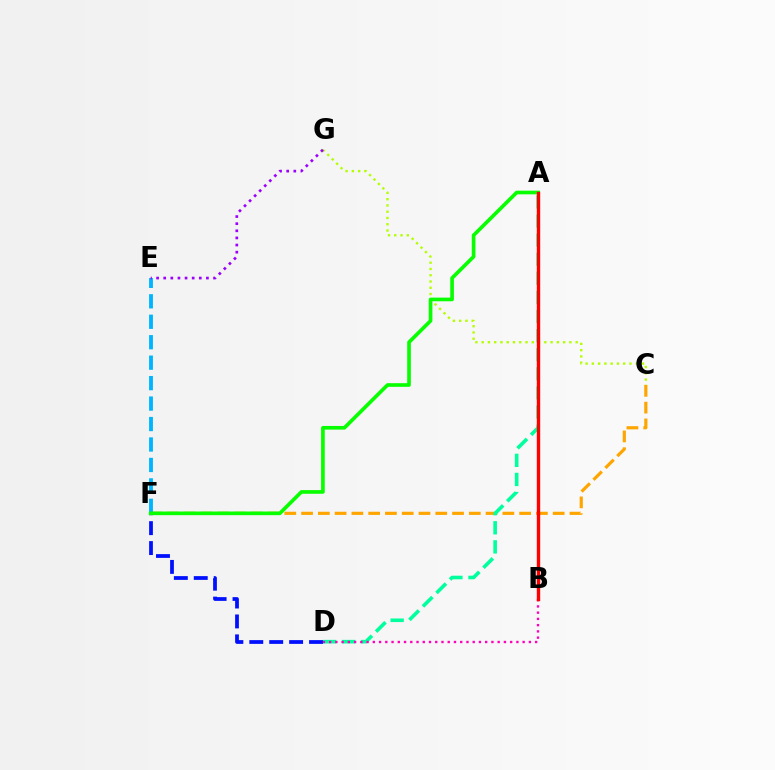{('D', 'F'): [{'color': '#0010ff', 'line_style': 'dashed', 'thickness': 2.71}], ('C', 'F'): [{'color': '#ffa500', 'line_style': 'dashed', 'thickness': 2.28}], ('C', 'G'): [{'color': '#b3ff00', 'line_style': 'dotted', 'thickness': 1.7}], ('A', 'D'): [{'color': '#00ff9d', 'line_style': 'dashed', 'thickness': 2.59}], ('E', 'F'): [{'color': '#00b5ff', 'line_style': 'dashed', 'thickness': 2.78}], ('A', 'F'): [{'color': '#08ff00', 'line_style': 'solid', 'thickness': 2.63}], ('E', 'G'): [{'color': '#9b00ff', 'line_style': 'dotted', 'thickness': 1.93}], ('B', 'D'): [{'color': '#ff00bd', 'line_style': 'dotted', 'thickness': 1.7}], ('A', 'B'): [{'color': '#ff0000', 'line_style': 'solid', 'thickness': 2.43}]}